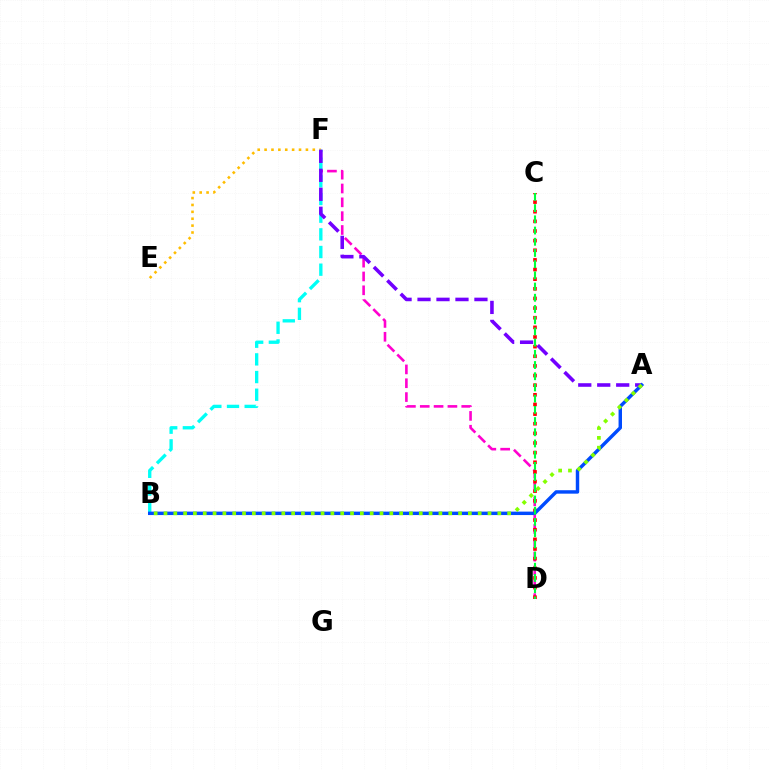{('D', 'F'): [{'color': '#ff00cf', 'line_style': 'dashed', 'thickness': 1.88}], ('E', 'F'): [{'color': '#ffbd00', 'line_style': 'dotted', 'thickness': 1.87}], ('B', 'F'): [{'color': '#00fff6', 'line_style': 'dashed', 'thickness': 2.4}], ('A', 'F'): [{'color': '#7200ff', 'line_style': 'dashed', 'thickness': 2.58}], ('C', 'D'): [{'color': '#ff0000', 'line_style': 'dotted', 'thickness': 2.62}, {'color': '#00ff39', 'line_style': 'dashed', 'thickness': 1.52}], ('A', 'B'): [{'color': '#004bff', 'line_style': 'solid', 'thickness': 2.48}, {'color': '#84ff00', 'line_style': 'dotted', 'thickness': 2.67}]}